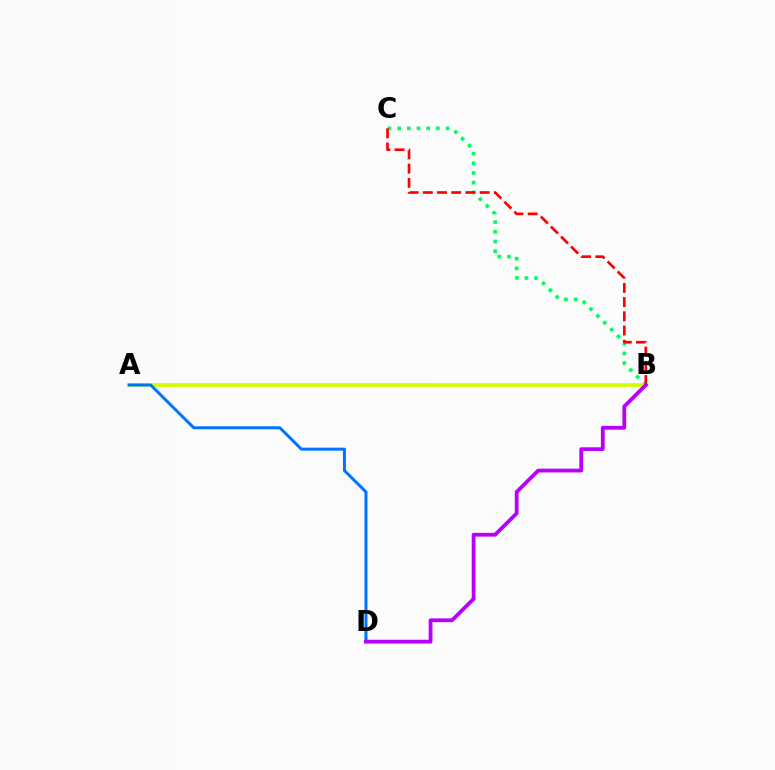{('B', 'C'): [{'color': '#00ff5c', 'line_style': 'dotted', 'thickness': 2.63}, {'color': '#ff0000', 'line_style': 'dashed', 'thickness': 1.93}], ('A', 'B'): [{'color': '#d1ff00', 'line_style': 'solid', 'thickness': 2.68}], ('A', 'D'): [{'color': '#0074ff', 'line_style': 'solid', 'thickness': 2.14}], ('B', 'D'): [{'color': '#b900ff', 'line_style': 'solid', 'thickness': 2.73}]}